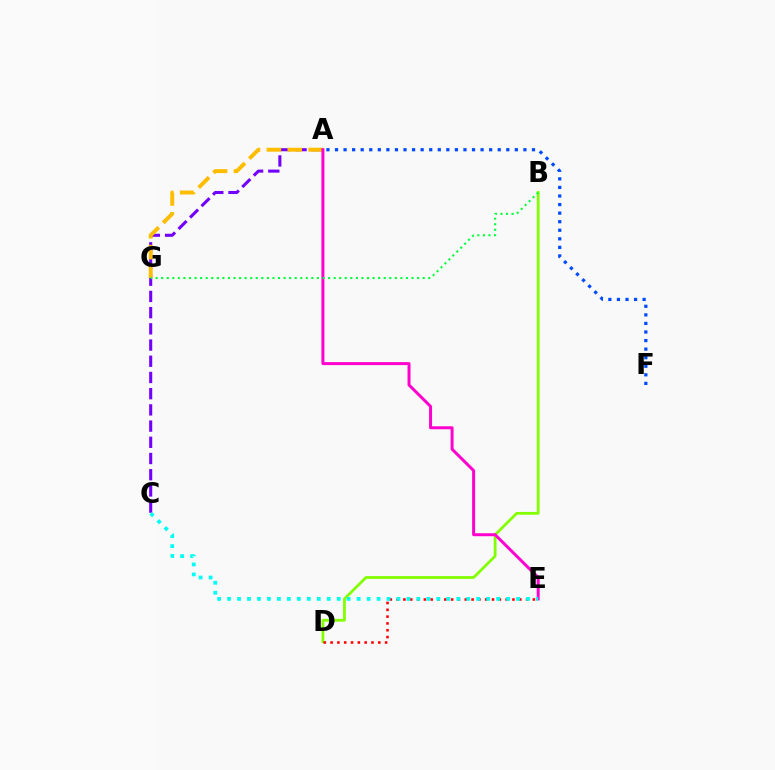{('B', 'D'): [{'color': '#84ff00', 'line_style': 'solid', 'thickness': 2.01}], ('D', 'E'): [{'color': '#ff0000', 'line_style': 'dotted', 'thickness': 1.85}], ('A', 'F'): [{'color': '#004bff', 'line_style': 'dotted', 'thickness': 2.33}], ('A', 'C'): [{'color': '#7200ff', 'line_style': 'dashed', 'thickness': 2.2}], ('A', 'G'): [{'color': '#ffbd00', 'line_style': 'dashed', 'thickness': 2.84}], ('A', 'E'): [{'color': '#ff00cf', 'line_style': 'solid', 'thickness': 2.14}], ('C', 'E'): [{'color': '#00fff6', 'line_style': 'dotted', 'thickness': 2.71}], ('B', 'G'): [{'color': '#00ff39', 'line_style': 'dotted', 'thickness': 1.51}]}